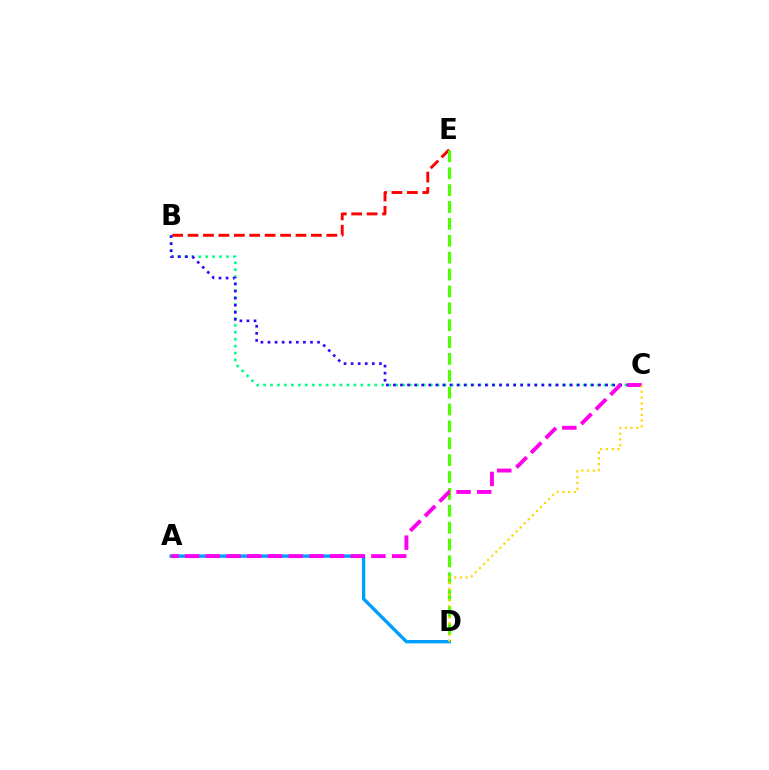{('B', 'C'): [{'color': '#00ff86', 'line_style': 'dotted', 'thickness': 1.89}, {'color': '#3700ff', 'line_style': 'dotted', 'thickness': 1.92}], ('B', 'E'): [{'color': '#ff0000', 'line_style': 'dashed', 'thickness': 2.09}], ('D', 'E'): [{'color': '#4fff00', 'line_style': 'dashed', 'thickness': 2.29}], ('A', 'D'): [{'color': '#009eff', 'line_style': 'solid', 'thickness': 2.43}], ('A', 'C'): [{'color': '#ff00ed', 'line_style': 'dashed', 'thickness': 2.81}], ('C', 'D'): [{'color': '#ffd500', 'line_style': 'dotted', 'thickness': 1.56}]}